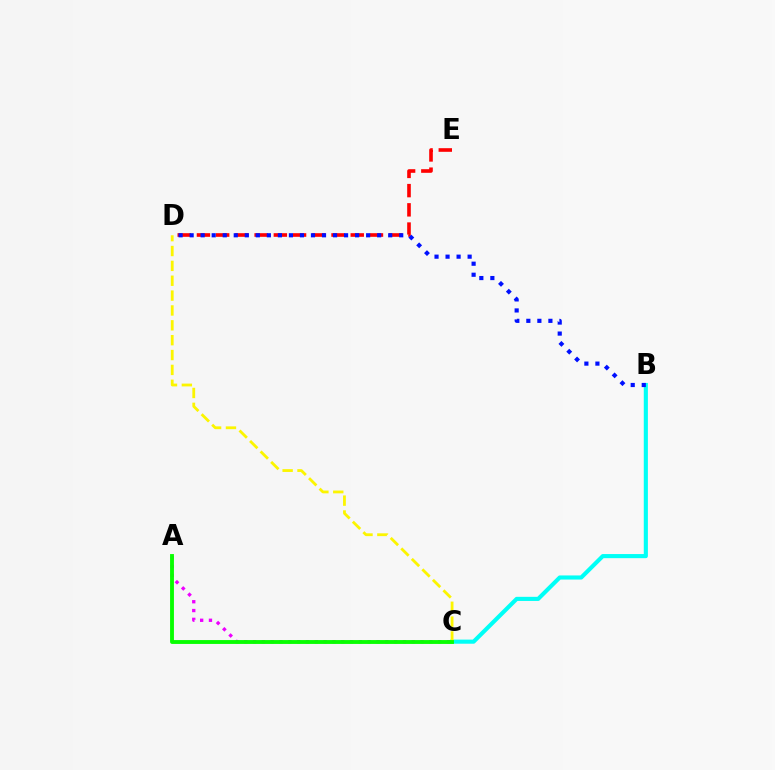{('A', 'C'): [{'color': '#ee00ff', 'line_style': 'dotted', 'thickness': 2.4}, {'color': '#08ff00', 'line_style': 'solid', 'thickness': 2.78}], ('B', 'C'): [{'color': '#00fff6', 'line_style': 'solid', 'thickness': 2.96}], ('D', 'E'): [{'color': '#ff0000', 'line_style': 'dashed', 'thickness': 2.61}], ('C', 'D'): [{'color': '#fcf500', 'line_style': 'dashed', 'thickness': 2.02}], ('B', 'D'): [{'color': '#0010ff', 'line_style': 'dotted', 'thickness': 3.0}]}